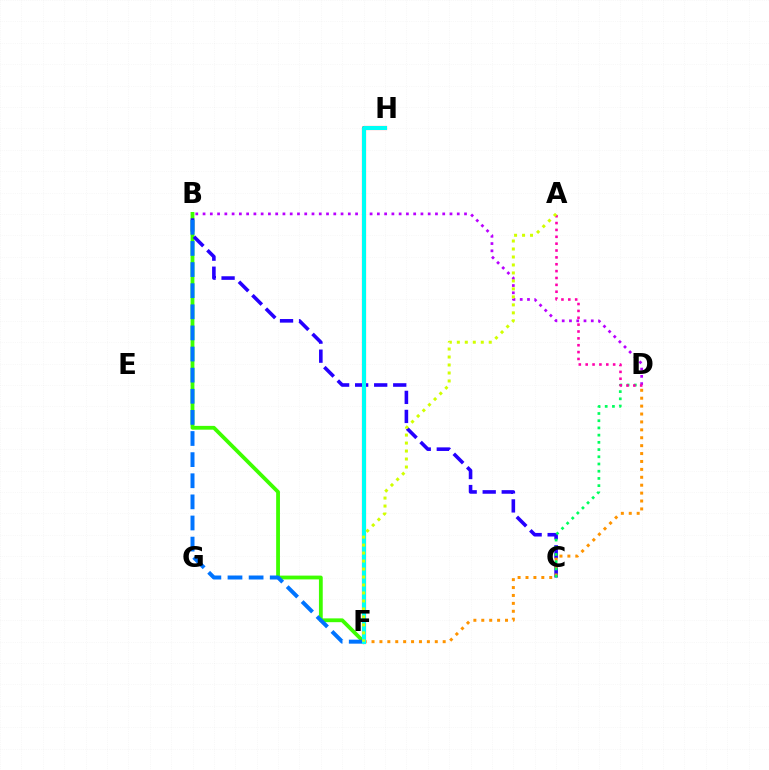{('B', 'F'): [{'color': '#3dff00', 'line_style': 'solid', 'thickness': 2.74}, {'color': '#0074ff', 'line_style': 'dashed', 'thickness': 2.87}], ('B', 'C'): [{'color': '#2500ff', 'line_style': 'dashed', 'thickness': 2.59}], ('D', 'F'): [{'color': '#ff9400', 'line_style': 'dotted', 'thickness': 2.15}], ('B', 'D'): [{'color': '#b900ff', 'line_style': 'dotted', 'thickness': 1.97}], ('F', 'H'): [{'color': '#ff0000', 'line_style': 'solid', 'thickness': 2.98}, {'color': '#00fff6', 'line_style': 'solid', 'thickness': 2.88}], ('C', 'D'): [{'color': '#00ff5c', 'line_style': 'dotted', 'thickness': 1.96}], ('A', 'D'): [{'color': '#ff00ac', 'line_style': 'dotted', 'thickness': 1.87}], ('A', 'F'): [{'color': '#d1ff00', 'line_style': 'dotted', 'thickness': 2.17}]}